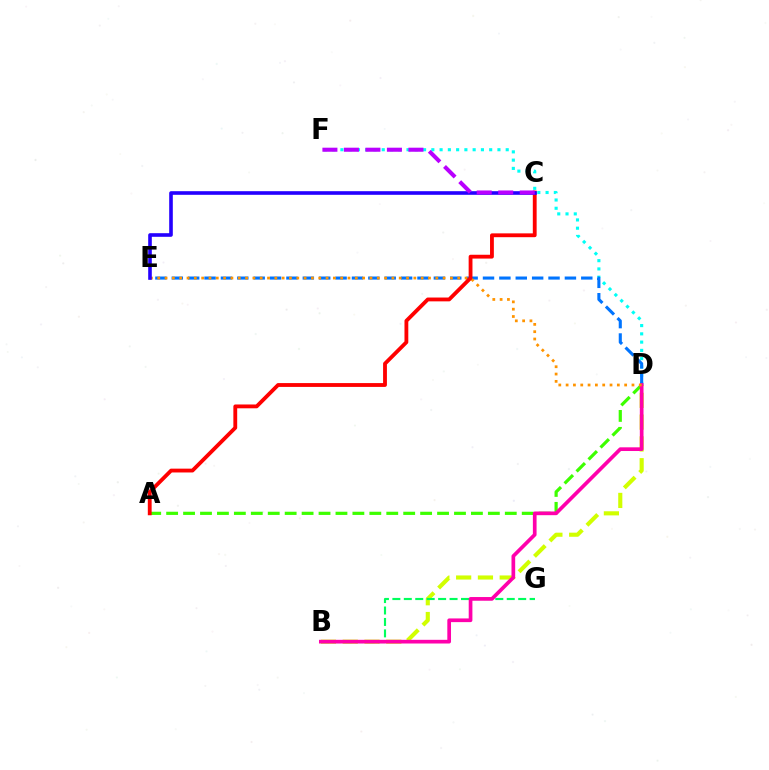{('B', 'D'): [{'color': '#d1ff00', 'line_style': 'dashed', 'thickness': 2.96}, {'color': '#ff00ac', 'line_style': 'solid', 'thickness': 2.66}], ('D', 'F'): [{'color': '#00fff6', 'line_style': 'dotted', 'thickness': 2.25}], ('D', 'E'): [{'color': '#0074ff', 'line_style': 'dashed', 'thickness': 2.23}, {'color': '#ff9400', 'line_style': 'dotted', 'thickness': 1.99}], ('B', 'G'): [{'color': '#00ff5c', 'line_style': 'dashed', 'thickness': 1.55}], ('A', 'D'): [{'color': '#3dff00', 'line_style': 'dashed', 'thickness': 2.3}], ('A', 'C'): [{'color': '#ff0000', 'line_style': 'solid', 'thickness': 2.75}], ('C', 'E'): [{'color': '#2500ff', 'line_style': 'solid', 'thickness': 2.6}], ('C', 'F'): [{'color': '#b900ff', 'line_style': 'dashed', 'thickness': 2.92}]}